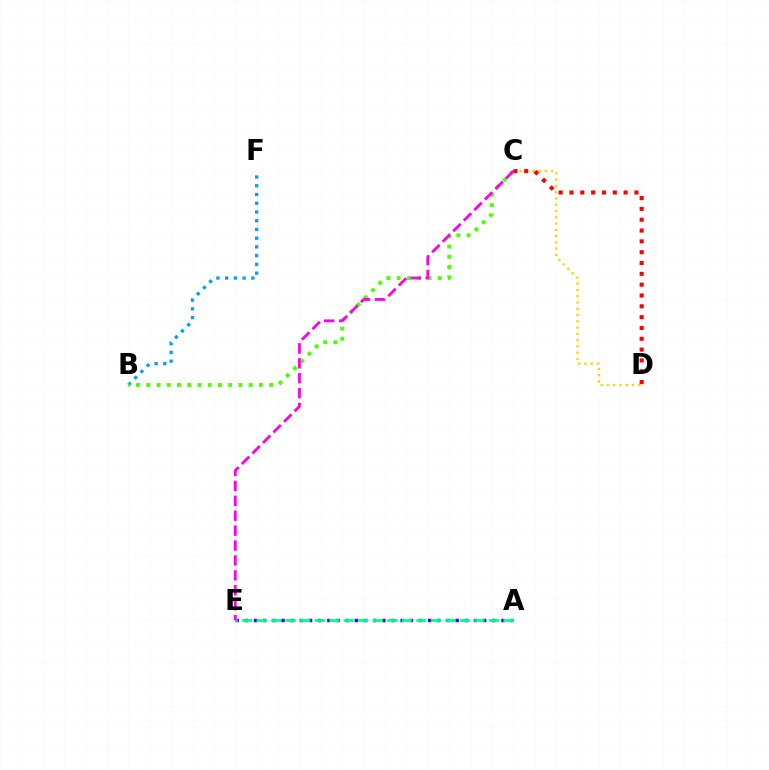{('B', 'F'): [{'color': '#009eff', 'line_style': 'dotted', 'thickness': 2.37}], ('B', 'C'): [{'color': '#4fff00', 'line_style': 'dotted', 'thickness': 2.78}], ('C', 'D'): [{'color': '#ffd500', 'line_style': 'dotted', 'thickness': 1.7}, {'color': '#ff0000', 'line_style': 'dotted', 'thickness': 2.94}], ('A', 'E'): [{'color': '#3700ff', 'line_style': 'dotted', 'thickness': 2.49}, {'color': '#00ff86', 'line_style': 'dashed', 'thickness': 1.97}], ('C', 'E'): [{'color': '#ff00ed', 'line_style': 'dashed', 'thickness': 2.03}]}